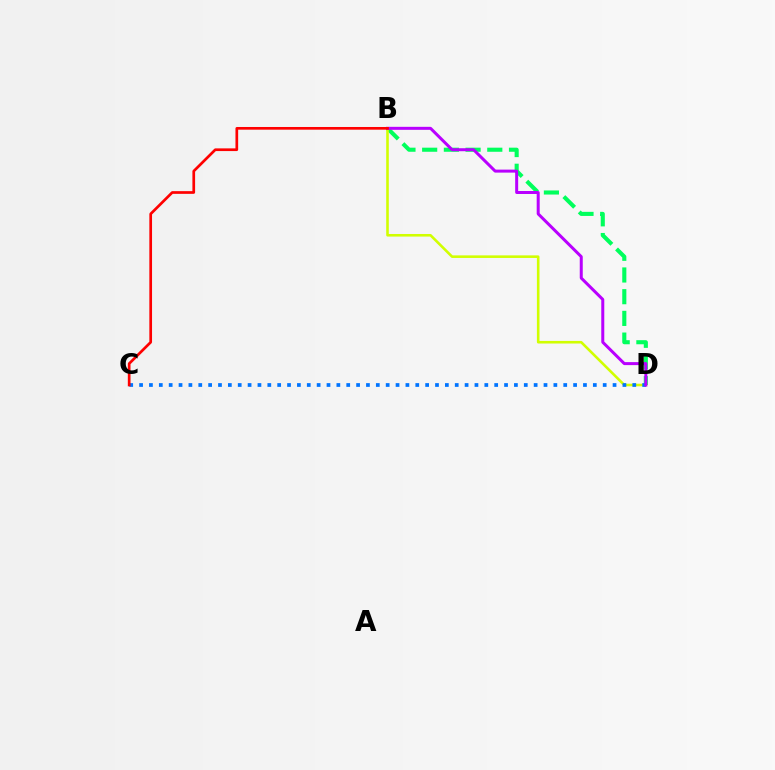{('B', 'D'): [{'color': '#00ff5c', 'line_style': 'dashed', 'thickness': 2.95}, {'color': '#d1ff00', 'line_style': 'solid', 'thickness': 1.86}, {'color': '#b900ff', 'line_style': 'solid', 'thickness': 2.16}], ('C', 'D'): [{'color': '#0074ff', 'line_style': 'dotted', 'thickness': 2.68}], ('B', 'C'): [{'color': '#ff0000', 'line_style': 'solid', 'thickness': 1.94}]}